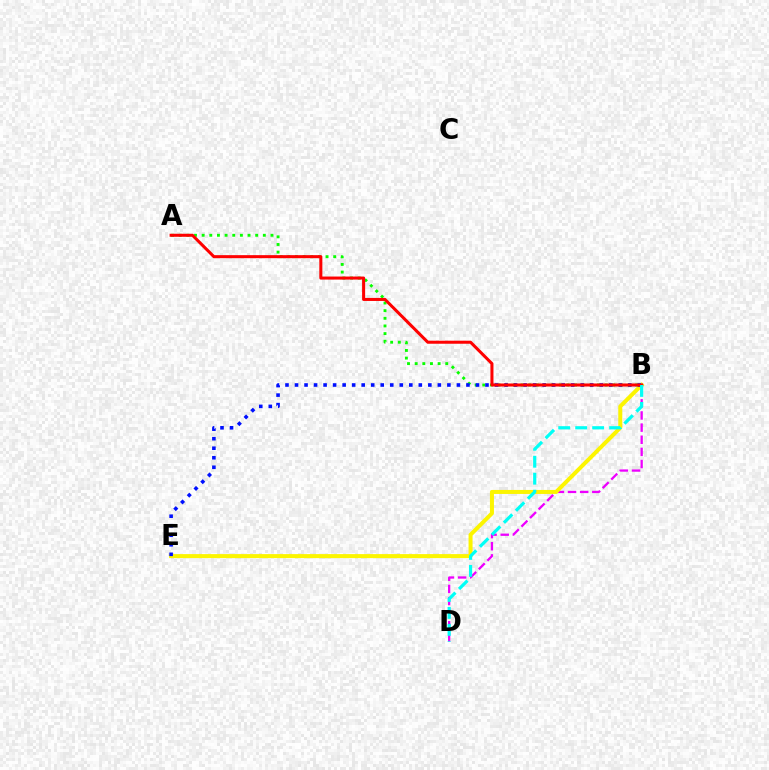{('B', 'D'): [{'color': '#ee00ff', 'line_style': 'dashed', 'thickness': 1.65}, {'color': '#00fff6', 'line_style': 'dashed', 'thickness': 2.3}], ('A', 'B'): [{'color': '#08ff00', 'line_style': 'dotted', 'thickness': 2.08}, {'color': '#ff0000', 'line_style': 'solid', 'thickness': 2.19}], ('B', 'E'): [{'color': '#fcf500', 'line_style': 'solid', 'thickness': 2.89}, {'color': '#0010ff', 'line_style': 'dotted', 'thickness': 2.59}]}